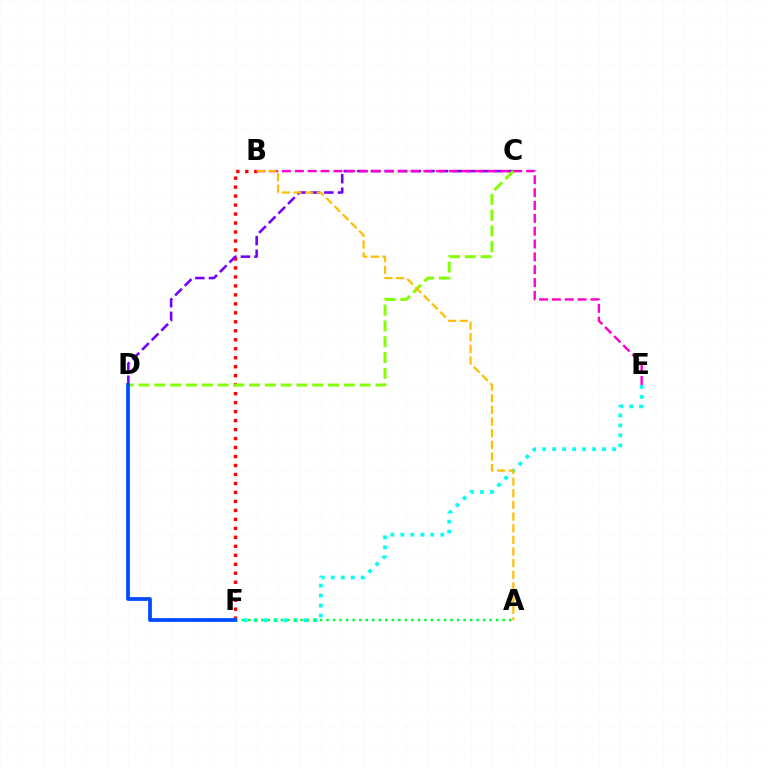{('B', 'F'): [{'color': '#ff0000', 'line_style': 'dotted', 'thickness': 2.44}], ('C', 'D'): [{'color': '#7200ff', 'line_style': 'dashed', 'thickness': 1.85}, {'color': '#84ff00', 'line_style': 'dashed', 'thickness': 2.14}], ('E', 'F'): [{'color': '#00fff6', 'line_style': 'dotted', 'thickness': 2.71}], ('A', 'F'): [{'color': '#00ff39', 'line_style': 'dotted', 'thickness': 1.77}], ('B', 'E'): [{'color': '#ff00cf', 'line_style': 'dashed', 'thickness': 1.75}], ('D', 'F'): [{'color': '#004bff', 'line_style': 'solid', 'thickness': 2.71}], ('A', 'B'): [{'color': '#ffbd00', 'line_style': 'dashed', 'thickness': 1.58}]}